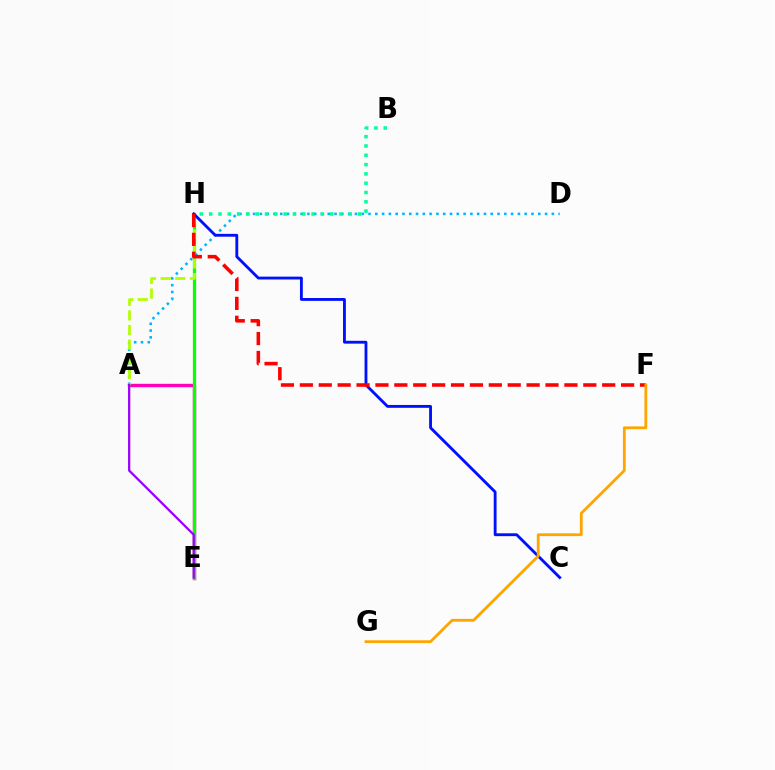{('A', 'D'): [{'color': '#00b5ff', 'line_style': 'dotted', 'thickness': 1.84}], ('A', 'E'): [{'color': '#ff00bd', 'line_style': 'solid', 'thickness': 2.44}, {'color': '#9b00ff', 'line_style': 'solid', 'thickness': 1.63}], ('E', 'H'): [{'color': '#08ff00', 'line_style': 'solid', 'thickness': 2.34}], ('A', 'H'): [{'color': '#b3ff00', 'line_style': 'dashed', 'thickness': 1.99}], ('C', 'H'): [{'color': '#0010ff', 'line_style': 'solid', 'thickness': 2.05}], ('F', 'H'): [{'color': '#ff0000', 'line_style': 'dashed', 'thickness': 2.57}], ('F', 'G'): [{'color': '#ffa500', 'line_style': 'solid', 'thickness': 2.01}], ('B', 'H'): [{'color': '#00ff9d', 'line_style': 'dotted', 'thickness': 2.53}]}